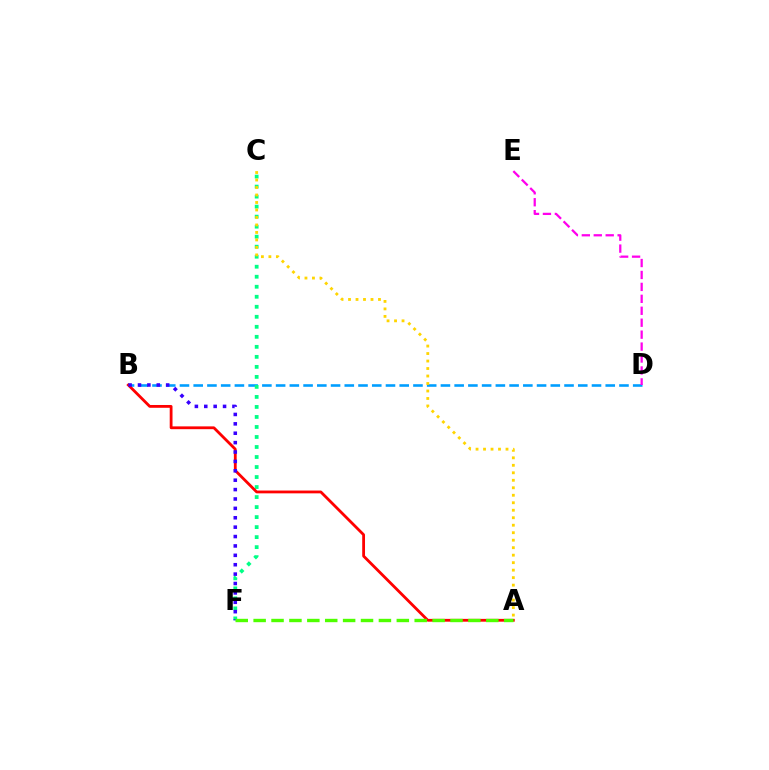{('B', 'D'): [{'color': '#009eff', 'line_style': 'dashed', 'thickness': 1.87}], ('D', 'E'): [{'color': '#ff00ed', 'line_style': 'dashed', 'thickness': 1.62}], ('C', 'F'): [{'color': '#00ff86', 'line_style': 'dotted', 'thickness': 2.72}], ('A', 'C'): [{'color': '#ffd500', 'line_style': 'dotted', 'thickness': 2.03}], ('A', 'B'): [{'color': '#ff0000', 'line_style': 'solid', 'thickness': 2.02}], ('B', 'F'): [{'color': '#3700ff', 'line_style': 'dotted', 'thickness': 2.55}], ('A', 'F'): [{'color': '#4fff00', 'line_style': 'dashed', 'thickness': 2.43}]}